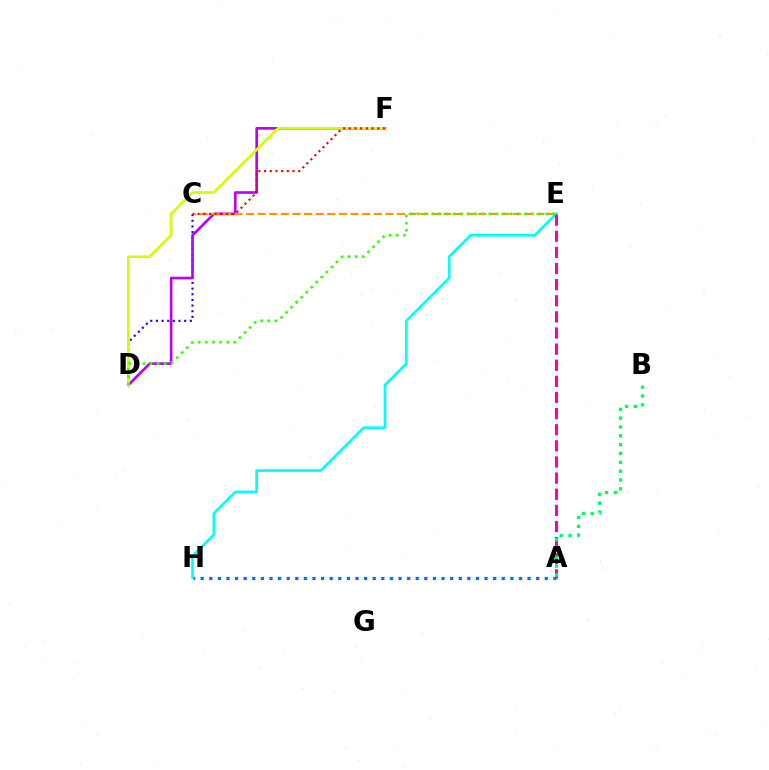{('C', 'D'): [{'color': '#2500ff', 'line_style': 'dotted', 'thickness': 1.54}], ('E', 'H'): [{'color': '#00fff6', 'line_style': 'solid', 'thickness': 1.93}], ('D', 'F'): [{'color': '#b900ff', 'line_style': 'solid', 'thickness': 1.91}, {'color': '#d1ff00', 'line_style': 'solid', 'thickness': 1.93}], ('A', 'E'): [{'color': '#ff00ac', 'line_style': 'dashed', 'thickness': 2.19}], ('C', 'E'): [{'color': '#ff9400', 'line_style': 'dashed', 'thickness': 1.58}], ('D', 'E'): [{'color': '#3dff00', 'line_style': 'dotted', 'thickness': 1.94}], ('A', 'H'): [{'color': '#0074ff', 'line_style': 'dotted', 'thickness': 2.34}], ('C', 'F'): [{'color': '#ff0000', 'line_style': 'dotted', 'thickness': 1.55}], ('A', 'B'): [{'color': '#00ff5c', 'line_style': 'dotted', 'thickness': 2.4}]}